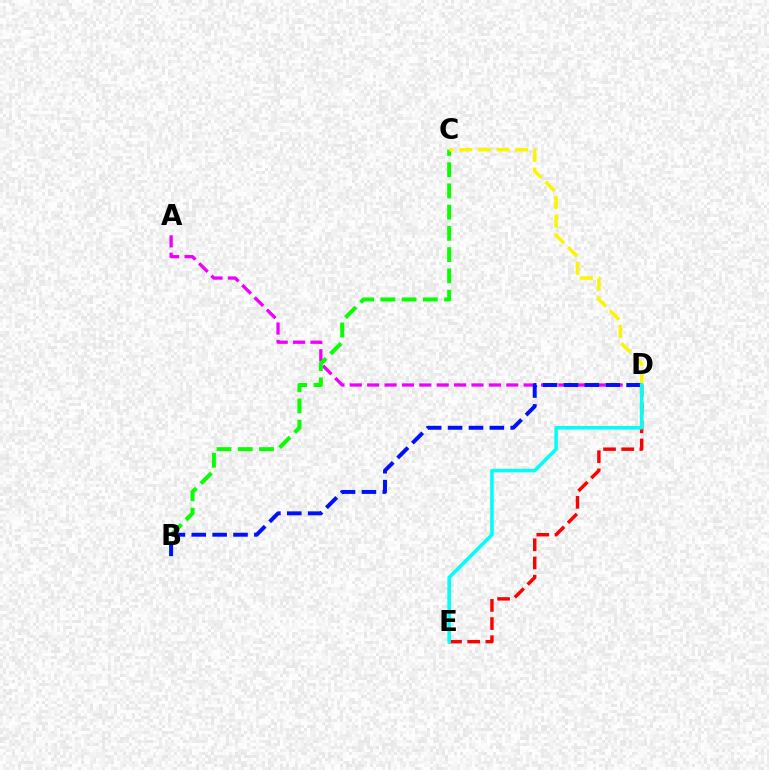{('D', 'E'): [{'color': '#ff0000', 'line_style': 'dashed', 'thickness': 2.47}, {'color': '#00fff6', 'line_style': 'solid', 'thickness': 2.57}], ('A', 'D'): [{'color': '#ee00ff', 'line_style': 'dashed', 'thickness': 2.36}], ('B', 'C'): [{'color': '#08ff00', 'line_style': 'dashed', 'thickness': 2.88}], ('C', 'D'): [{'color': '#fcf500', 'line_style': 'dashed', 'thickness': 2.54}], ('B', 'D'): [{'color': '#0010ff', 'line_style': 'dashed', 'thickness': 2.84}]}